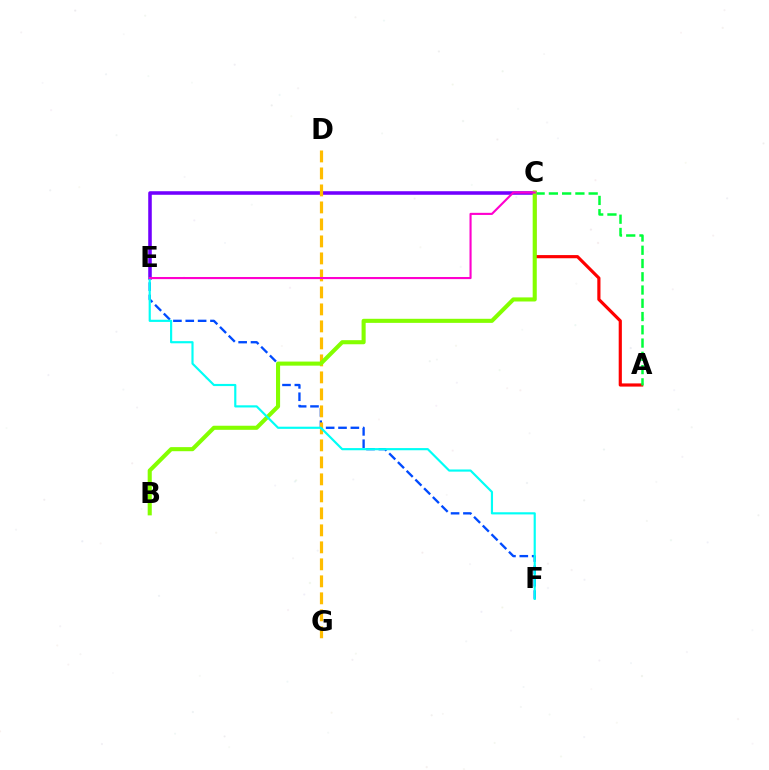{('A', 'C'): [{'color': '#ff0000', 'line_style': 'solid', 'thickness': 2.28}, {'color': '#00ff39', 'line_style': 'dashed', 'thickness': 1.8}], ('E', 'F'): [{'color': '#004bff', 'line_style': 'dashed', 'thickness': 1.68}, {'color': '#00fff6', 'line_style': 'solid', 'thickness': 1.56}], ('C', 'E'): [{'color': '#7200ff', 'line_style': 'solid', 'thickness': 2.56}, {'color': '#ff00cf', 'line_style': 'solid', 'thickness': 1.52}], ('D', 'G'): [{'color': '#ffbd00', 'line_style': 'dashed', 'thickness': 2.31}], ('B', 'C'): [{'color': '#84ff00', 'line_style': 'solid', 'thickness': 2.94}]}